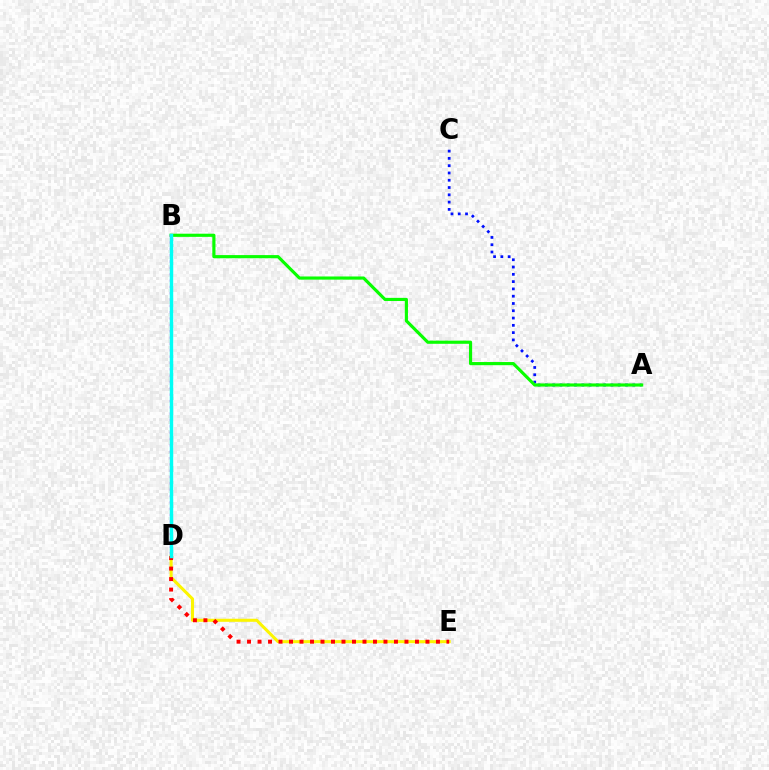{('A', 'C'): [{'color': '#0010ff', 'line_style': 'dotted', 'thickness': 1.98}], ('D', 'E'): [{'color': '#fcf500', 'line_style': 'solid', 'thickness': 2.2}, {'color': '#ff0000', 'line_style': 'dotted', 'thickness': 2.85}], ('A', 'B'): [{'color': '#08ff00', 'line_style': 'solid', 'thickness': 2.27}], ('B', 'D'): [{'color': '#ee00ff', 'line_style': 'dotted', 'thickness': 1.72}, {'color': '#00fff6', 'line_style': 'solid', 'thickness': 2.48}]}